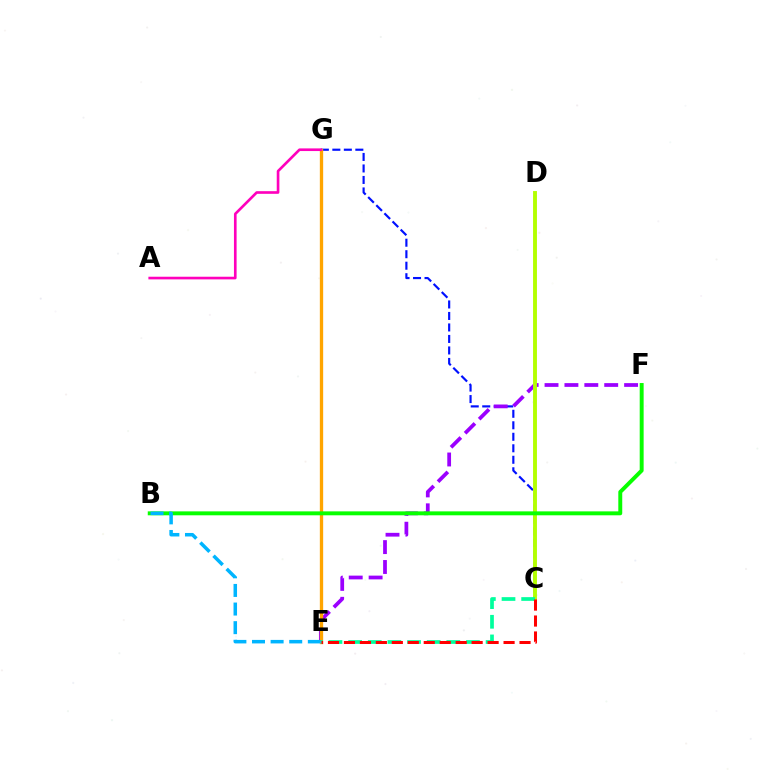{('C', 'G'): [{'color': '#0010ff', 'line_style': 'dashed', 'thickness': 1.56}], ('E', 'F'): [{'color': '#9b00ff', 'line_style': 'dashed', 'thickness': 2.7}], ('C', 'D'): [{'color': '#b3ff00', 'line_style': 'solid', 'thickness': 2.8}], ('E', 'G'): [{'color': '#ffa500', 'line_style': 'solid', 'thickness': 2.39}], ('A', 'G'): [{'color': '#ff00bd', 'line_style': 'solid', 'thickness': 1.91}], ('C', 'E'): [{'color': '#00ff9d', 'line_style': 'dashed', 'thickness': 2.67}, {'color': '#ff0000', 'line_style': 'dashed', 'thickness': 2.17}], ('B', 'F'): [{'color': '#08ff00', 'line_style': 'solid', 'thickness': 2.83}], ('B', 'E'): [{'color': '#00b5ff', 'line_style': 'dashed', 'thickness': 2.53}]}